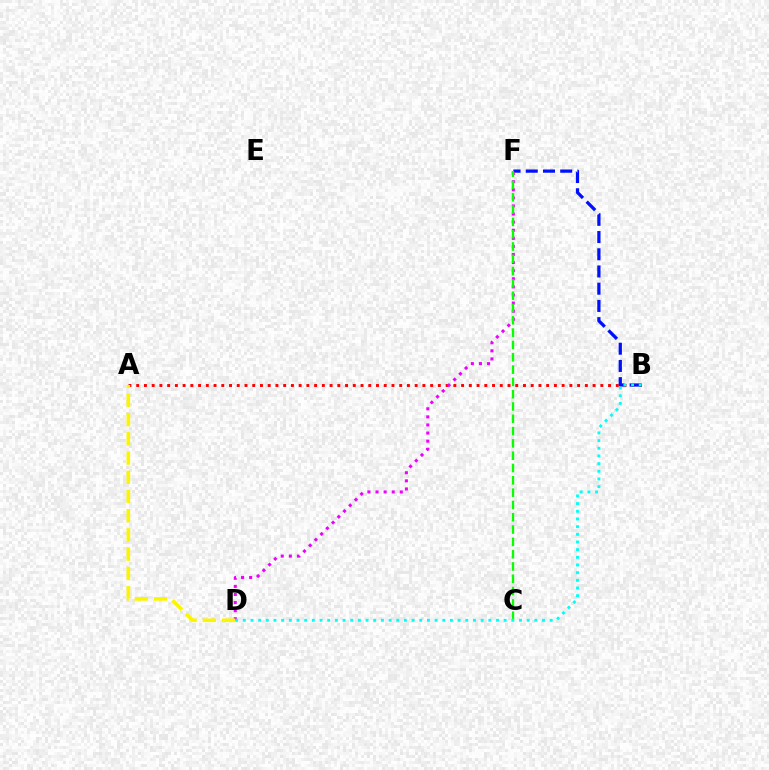{('A', 'B'): [{'color': '#ff0000', 'line_style': 'dotted', 'thickness': 2.1}], ('B', 'F'): [{'color': '#0010ff', 'line_style': 'dashed', 'thickness': 2.34}], ('D', 'F'): [{'color': '#ee00ff', 'line_style': 'dotted', 'thickness': 2.2}], ('C', 'F'): [{'color': '#08ff00', 'line_style': 'dashed', 'thickness': 1.67}], ('A', 'D'): [{'color': '#fcf500', 'line_style': 'dashed', 'thickness': 2.61}], ('B', 'D'): [{'color': '#00fff6', 'line_style': 'dotted', 'thickness': 2.08}]}